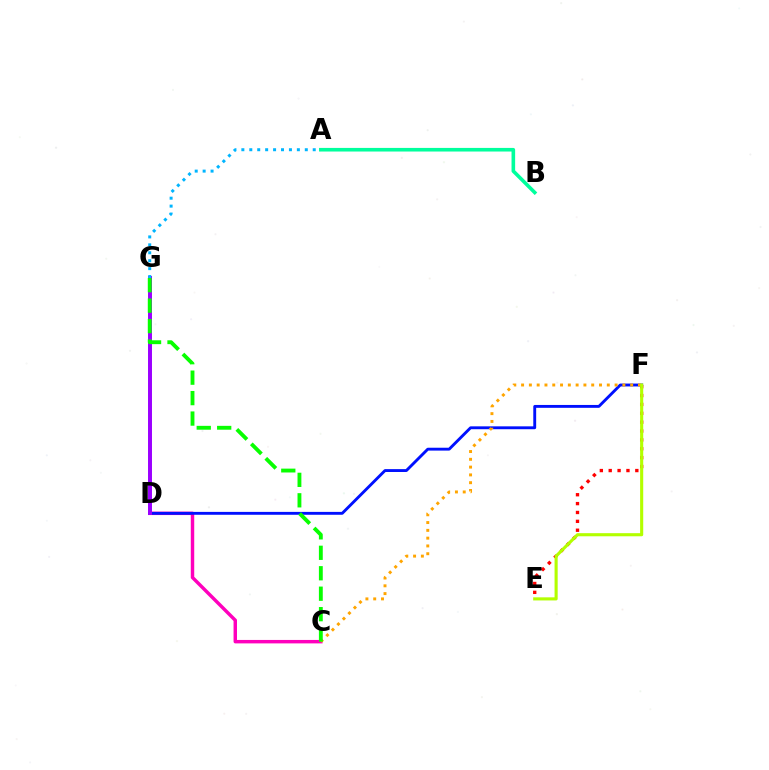{('C', 'D'): [{'color': '#ff00bd', 'line_style': 'solid', 'thickness': 2.48}], ('E', 'F'): [{'color': '#ff0000', 'line_style': 'dotted', 'thickness': 2.41}, {'color': '#b3ff00', 'line_style': 'solid', 'thickness': 2.24}], ('D', 'F'): [{'color': '#0010ff', 'line_style': 'solid', 'thickness': 2.07}], ('D', 'G'): [{'color': '#9b00ff', 'line_style': 'solid', 'thickness': 2.85}], ('A', 'G'): [{'color': '#00b5ff', 'line_style': 'dotted', 'thickness': 2.15}], ('C', 'F'): [{'color': '#ffa500', 'line_style': 'dotted', 'thickness': 2.12}], ('A', 'B'): [{'color': '#00ff9d', 'line_style': 'solid', 'thickness': 2.6}], ('C', 'G'): [{'color': '#08ff00', 'line_style': 'dashed', 'thickness': 2.78}]}